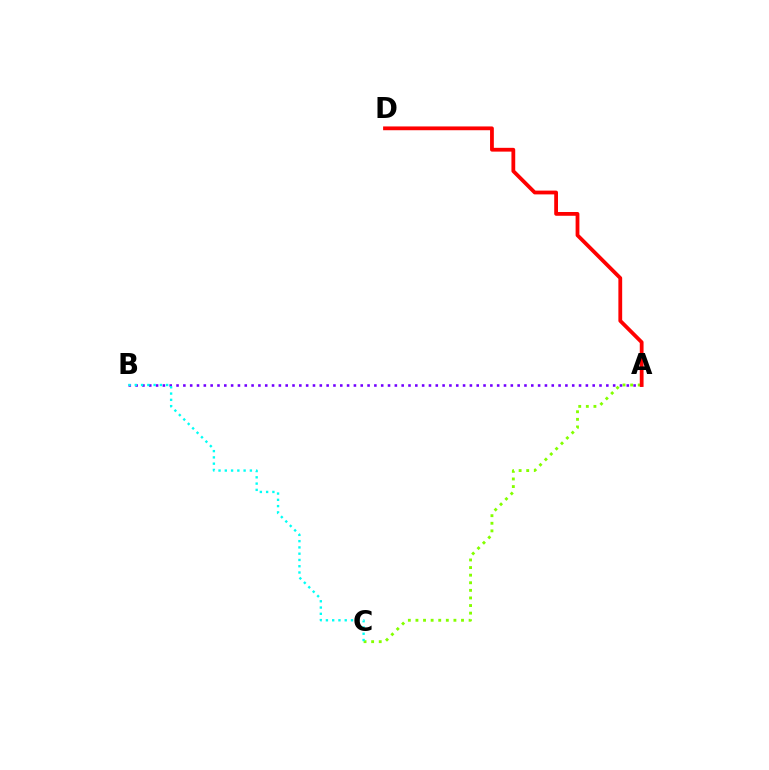{('A', 'C'): [{'color': '#84ff00', 'line_style': 'dotted', 'thickness': 2.06}], ('A', 'B'): [{'color': '#7200ff', 'line_style': 'dotted', 'thickness': 1.85}], ('A', 'D'): [{'color': '#ff0000', 'line_style': 'solid', 'thickness': 2.73}], ('B', 'C'): [{'color': '#00fff6', 'line_style': 'dotted', 'thickness': 1.7}]}